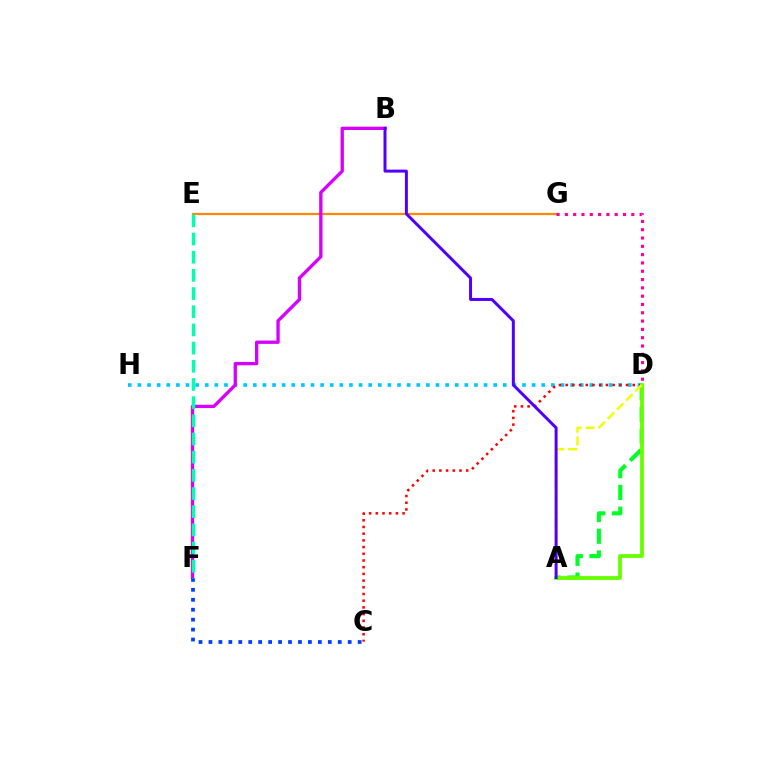{('E', 'G'): [{'color': '#ff8800', 'line_style': 'solid', 'thickness': 1.6}], ('D', 'H'): [{'color': '#00c7ff', 'line_style': 'dotted', 'thickness': 2.61}], ('C', 'D'): [{'color': '#ff0000', 'line_style': 'dotted', 'thickness': 1.82}], ('A', 'D'): [{'color': '#00ff27', 'line_style': 'dashed', 'thickness': 2.95}, {'color': '#66ff00', 'line_style': 'solid', 'thickness': 2.73}, {'color': '#eeff00', 'line_style': 'dashed', 'thickness': 1.76}], ('B', 'F'): [{'color': '#d600ff', 'line_style': 'solid', 'thickness': 2.39}], ('D', 'G'): [{'color': '#ff00a0', 'line_style': 'dotted', 'thickness': 2.26}], ('C', 'F'): [{'color': '#003fff', 'line_style': 'dotted', 'thickness': 2.7}], ('A', 'B'): [{'color': '#4f00ff', 'line_style': 'solid', 'thickness': 2.15}], ('E', 'F'): [{'color': '#00ffaf', 'line_style': 'dashed', 'thickness': 2.47}]}